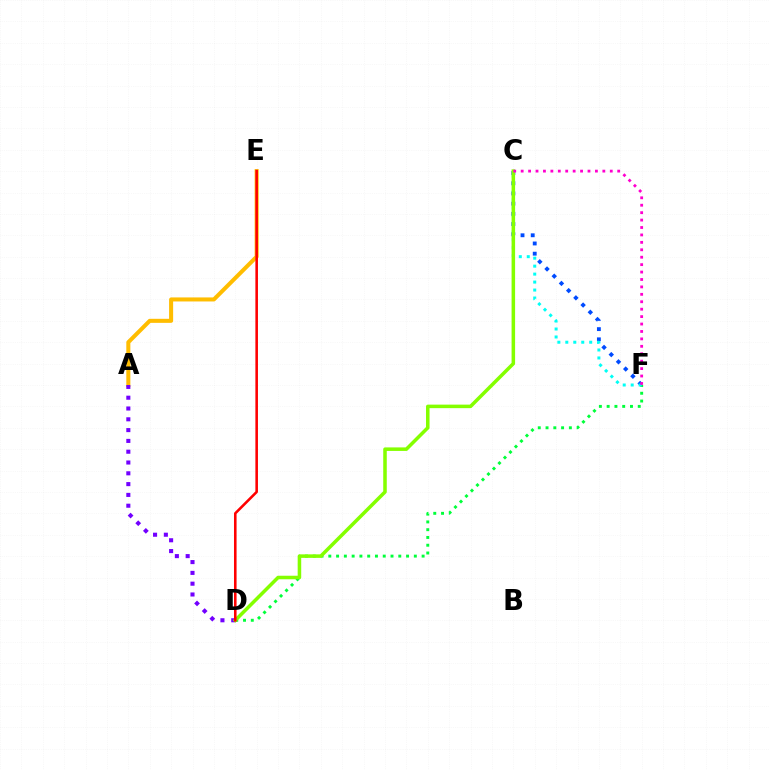{('A', 'E'): [{'color': '#ffbd00', 'line_style': 'solid', 'thickness': 2.91}], ('D', 'F'): [{'color': '#00ff39', 'line_style': 'dotted', 'thickness': 2.11}], ('C', 'F'): [{'color': '#004bff', 'line_style': 'dotted', 'thickness': 2.77}, {'color': '#00fff6', 'line_style': 'dotted', 'thickness': 2.17}, {'color': '#ff00cf', 'line_style': 'dotted', 'thickness': 2.02}], ('A', 'D'): [{'color': '#7200ff', 'line_style': 'dotted', 'thickness': 2.93}], ('C', 'D'): [{'color': '#84ff00', 'line_style': 'solid', 'thickness': 2.54}], ('D', 'E'): [{'color': '#ff0000', 'line_style': 'solid', 'thickness': 1.86}]}